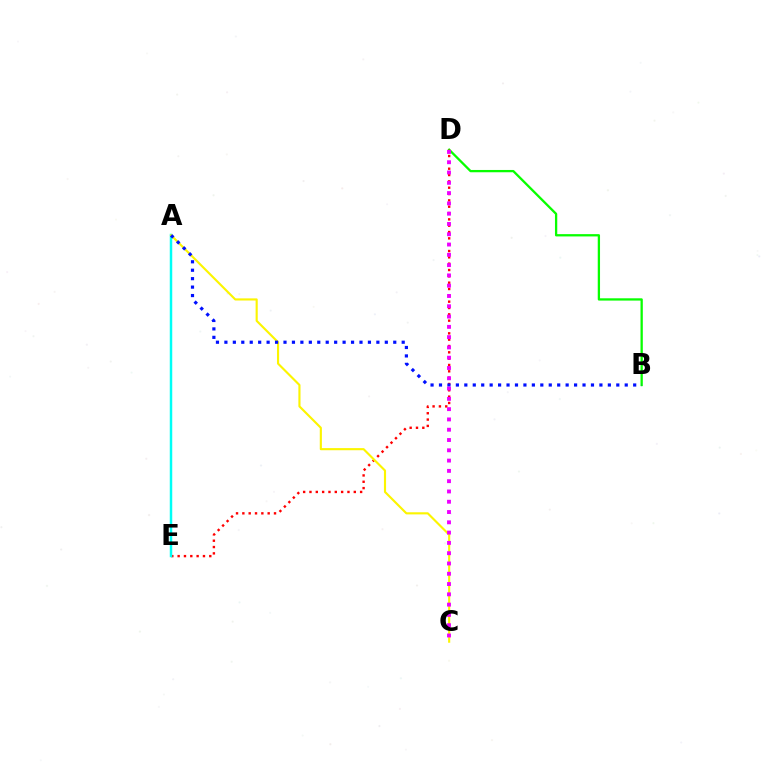{('B', 'D'): [{'color': '#08ff00', 'line_style': 'solid', 'thickness': 1.65}], ('D', 'E'): [{'color': '#ff0000', 'line_style': 'dotted', 'thickness': 1.72}], ('A', 'E'): [{'color': '#00fff6', 'line_style': 'solid', 'thickness': 1.78}], ('A', 'C'): [{'color': '#fcf500', 'line_style': 'solid', 'thickness': 1.53}], ('A', 'B'): [{'color': '#0010ff', 'line_style': 'dotted', 'thickness': 2.29}], ('C', 'D'): [{'color': '#ee00ff', 'line_style': 'dotted', 'thickness': 2.8}]}